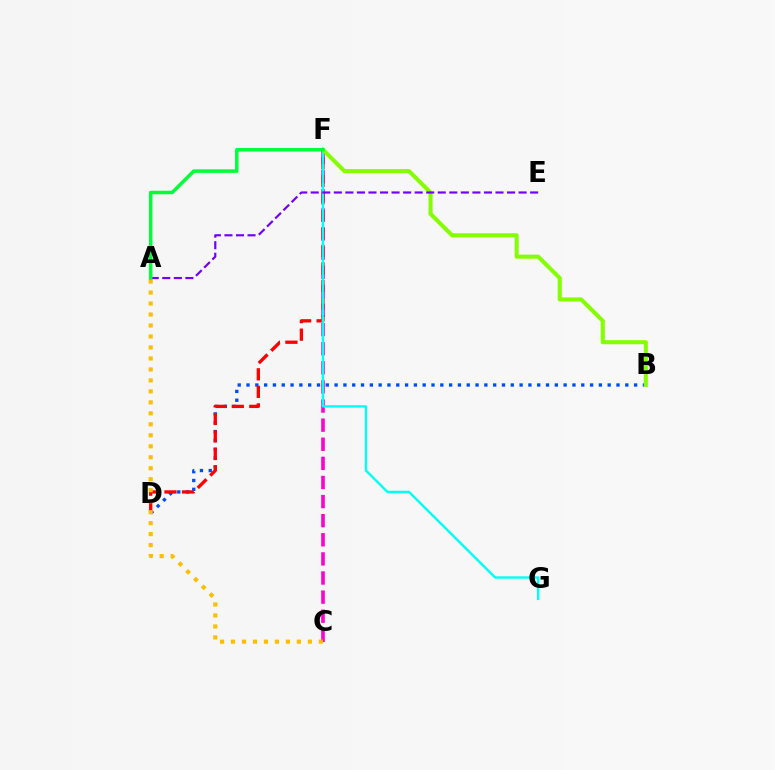{('B', 'D'): [{'color': '#004bff', 'line_style': 'dotted', 'thickness': 2.39}], ('C', 'F'): [{'color': '#ff00cf', 'line_style': 'dashed', 'thickness': 2.6}], ('D', 'F'): [{'color': '#ff0000', 'line_style': 'dashed', 'thickness': 2.38}], ('F', 'G'): [{'color': '#00fff6', 'line_style': 'solid', 'thickness': 1.72}], ('B', 'F'): [{'color': '#84ff00', 'line_style': 'solid', 'thickness': 2.92}], ('A', 'E'): [{'color': '#7200ff', 'line_style': 'dashed', 'thickness': 1.57}], ('A', 'C'): [{'color': '#ffbd00', 'line_style': 'dotted', 'thickness': 2.98}], ('A', 'F'): [{'color': '#00ff39', 'line_style': 'solid', 'thickness': 2.53}]}